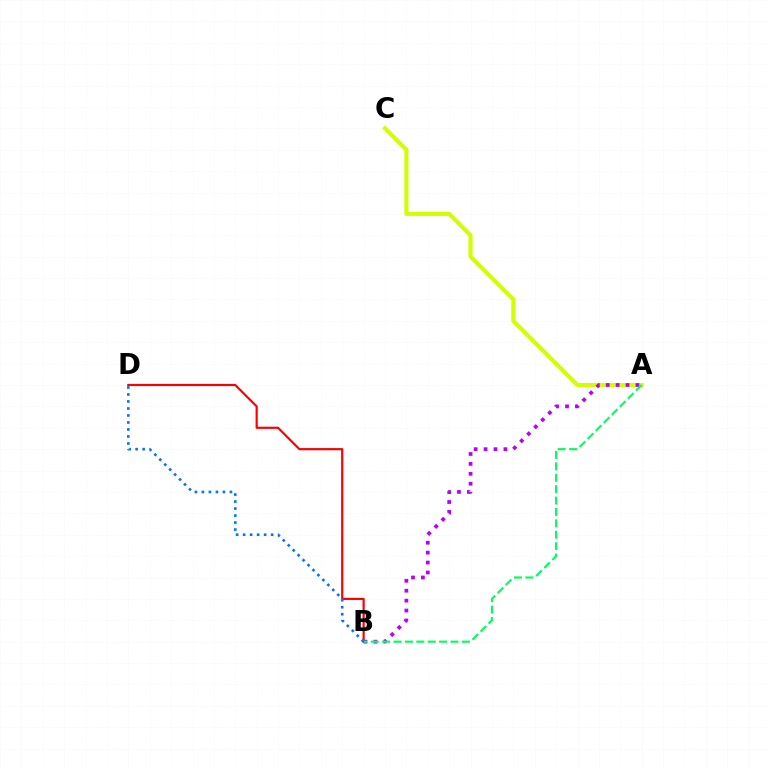{('A', 'C'): [{'color': '#d1ff00', 'line_style': 'solid', 'thickness': 2.93}], ('B', 'D'): [{'color': '#ff0000', 'line_style': 'solid', 'thickness': 1.57}, {'color': '#0074ff', 'line_style': 'dotted', 'thickness': 1.9}], ('A', 'B'): [{'color': '#b900ff', 'line_style': 'dotted', 'thickness': 2.69}, {'color': '#00ff5c', 'line_style': 'dashed', 'thickness': 1.55}]}